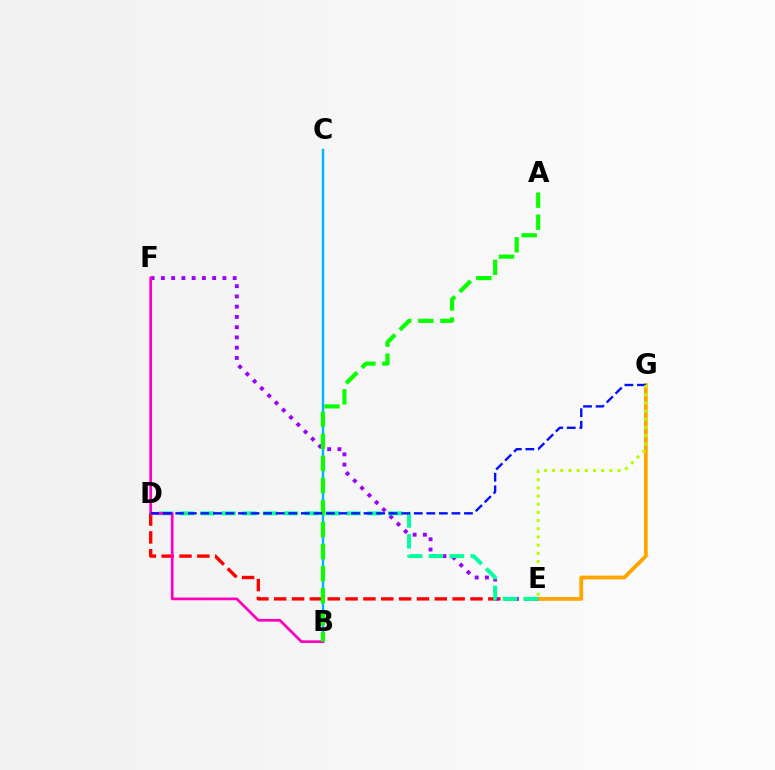{('E', 'G'): [{'color': '#ffa500', 'line_style': 'solid', 'thickness': 2.74}, {'color': '#b3ff00', 'line_style': 'dotted', 'thickness': 2.22}], ('D', 'E'): [{'color': '#ff0000', 'line_style': 'dashed', 'thickness': 2.42}, {'color': '#00ff9d', 'line_style': 'dashed', 'thickness': 2.83}], ('B', 'C'): [{'color': '#00b5ff', 'line_style': 'solid', 'thickness': 1.73}], ('E', 'F'): [{'color': '#9b00ff', 'line_style': 'dotted', 'thickness': 2.79}], ('B', 'F'): [{'color': '#ff00bd', 'line_style': 'solid', 'thickness': 1.94}], ('A', 'B'): [{'color': '#08ff00', 'line_style': 'dashed', 'thickness': 2.99}], ('D', 'G'): [{'color': '#0010ff', 'line_style': 'dashed', 'thickness': 1.71}]}